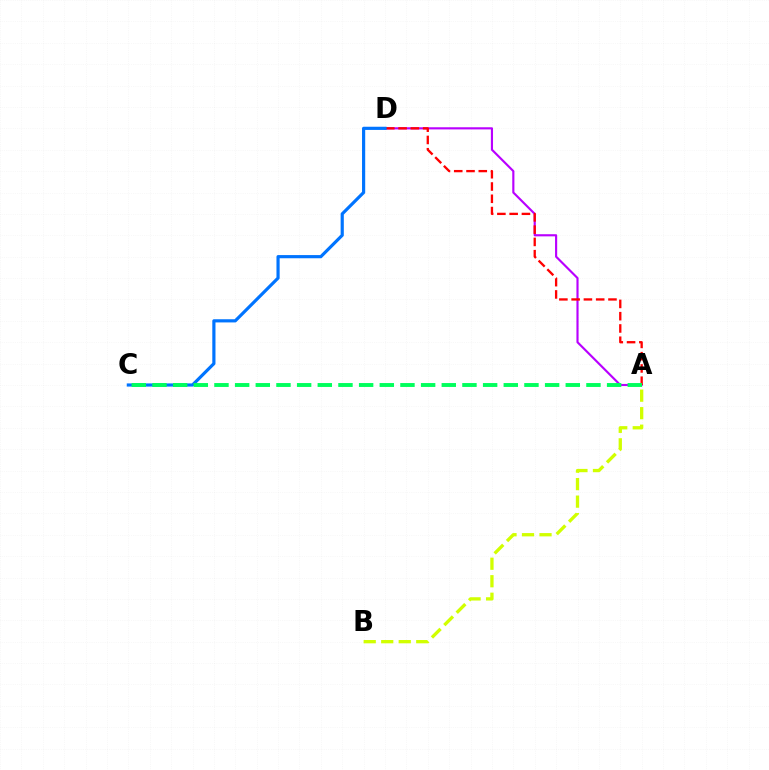{('A', 'D'): [{'color': '#b900ff', 'line_style': 'solid', 'thickness': 1.54}, {'color': '#ff0000', 'line_style': 'dashed', 'thickness': 1.67}], ('C', 'D'): [{'color': '#0074ff', 'line_style': 'solid', 'thickness': 2.29}], ('A', 'C'): [{'color': '#00ff5c', 'line_style': 'dashed', 'thickness': 2.81}], ('A', 'B'): [{'color': '#d1ff00', 'line_style': 'dashed', 'thickness': 2.38}]}